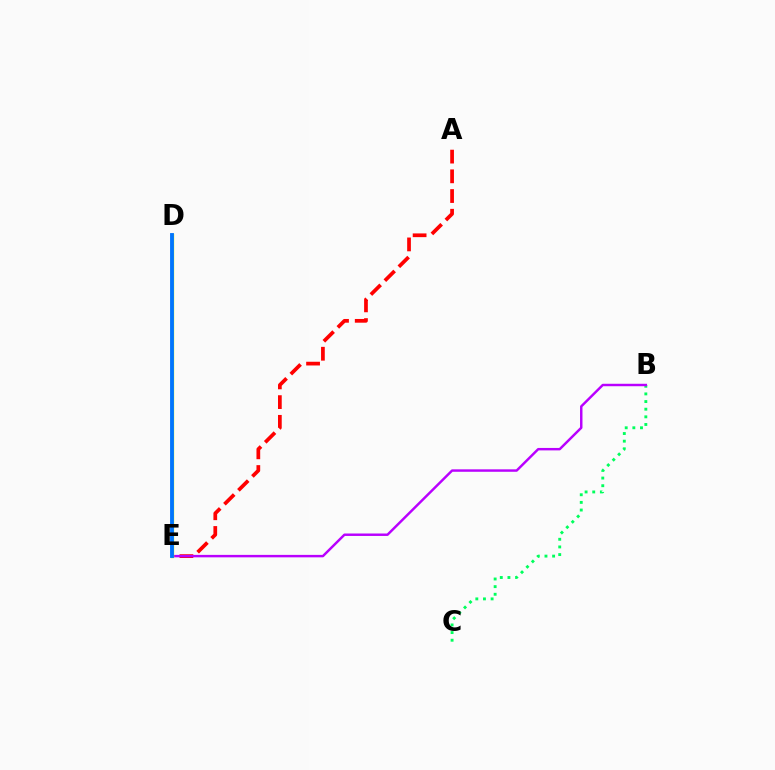{('B', 'C'): [{'color': '#00ff5c', 'line_style': 'dotted', 'thickness': 2.08}], ('A', 'E'): [{'color': '#ff0000', 'line_style': 'dashed', 'thickness': 2.68}], ('B', 'E'): [{'color': '#b900ff', 'line_style': 'solid', 'thickness': 1.76}], ('D', 'E'): [{'color': '#d1ff00', 'line_style': 'solid', 'thickness': 2.44}, {'color': '#0074ff', 'line_style': 'solid', 'thickness': 2.77}]}